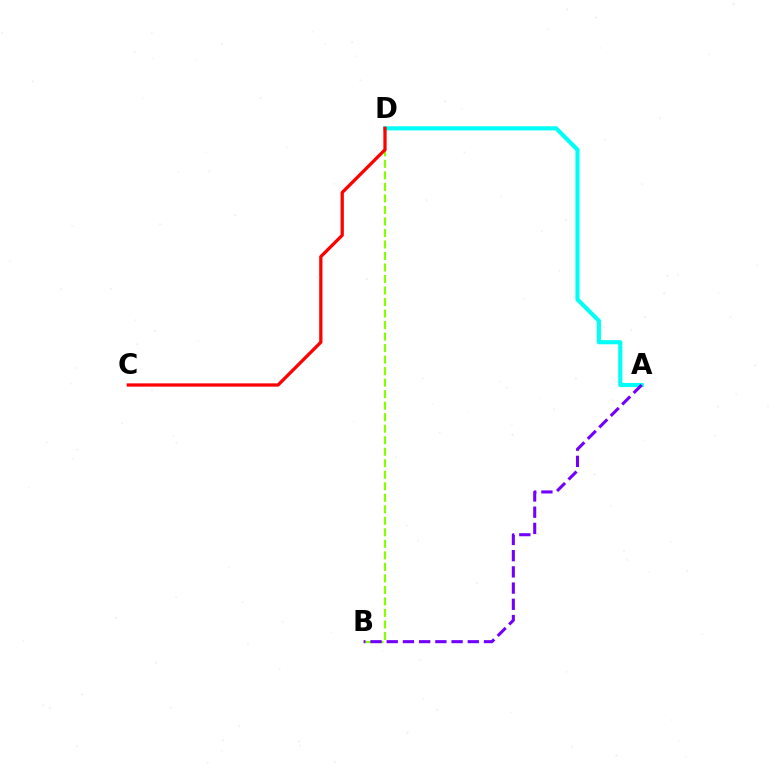{('A', 'D'): [{'color': '#00fff6', 'line_style': 'solid', 'thickness': 2.98}], ('B', 'D'): [{'color': '#84ff00', 'line_style': 'dashed', 'thickness': 1.56}], ('C', 'D'): [{'color': '#ff0000', 'line_style': 'solid', 'thickness': 2.35}], ('A', 'B'): [{'color': '#7200ff', 'line_style': 'dashed', 'thickness': 2.2}]}